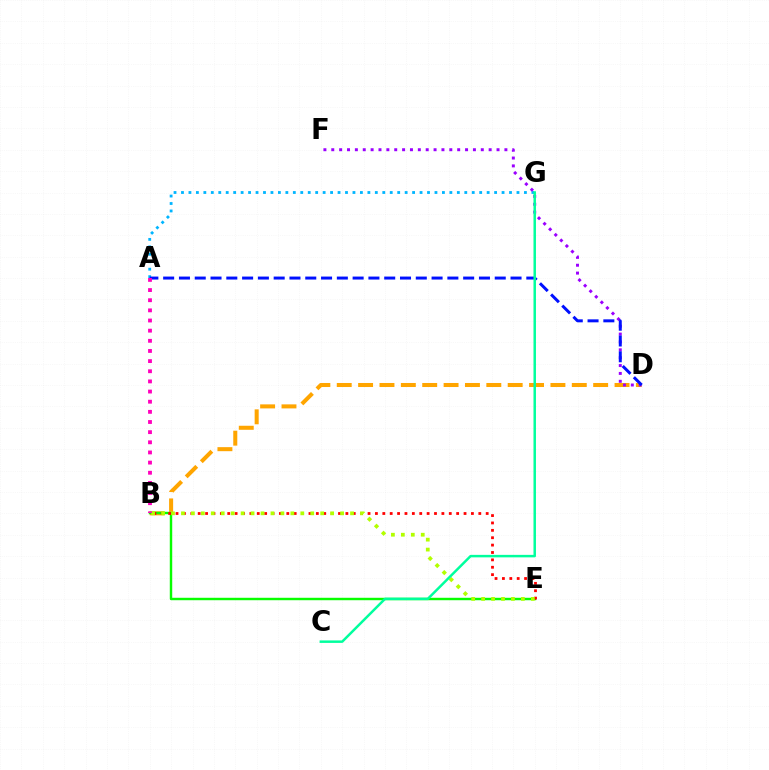{('B', 'D'): [{'color': '#ffa500', 'line_style': 'dashed', 'thickness': 2.9}], ('B', 'E'): [{'color': '#08ff00', 'line_style': 'solid', 'thickness': 1.76}, {'color': '#ff0000', 'line_style': 'dotted', 'thickness': 2.01}, {'color': '#b3ff00', 'line_style': 'dotted', 'thickness': 2.7}], ('A', 'G'): [{'color': '#00b5ff', 'line_style': 'dotted', 'thickness': 2.03}], ('D', 'F'): [{'color': '#9b00ff', 'line_style': 'dotted', 'thickness': 2.14}], ('A', 'D'): [{'color': '#0010ff', 'line_style': 'dashed', 'thickness': 2.15}], ('A', 'B'): [{'color': '#ff00bd', 'line_style': 'dotted', 'thickness': 2.76}], ('C', 'G'): [{'color': '#00ff9d', 'line_style': 'solid', 'thickness': 1.79}]}